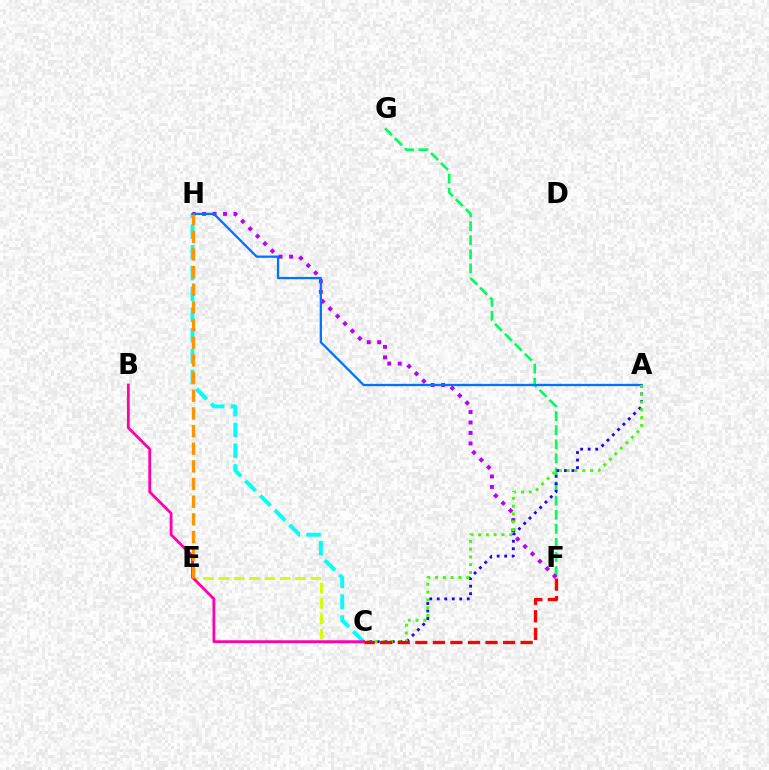{('C', 'H'): [{'color': '#00fff6', 'line_style': 'dashed', 'thickness': 2.82}], ('F', 'G'): [{'color': '#00ff5c', 'line_style': 'dashed', 'thickness': 1.91}], ('C', 'E'): [{'color': '#d1ff00', 'line_style': 'dashed', 'thickness': 2.08}], ('F', 'H'): [{'color': '#b900ff', 'line_style': 'dotted', 'thickness': 2.84}], ('A', 'C'): [{'color': '#2500ff', 'line_style': 'dotted', 'thickness': 2.04}, {'color': '#3dff00', 'line_style': 'dotted', 'thickness': 2.12}], ('A', 'H'): [{'color': '#0074ff', 'line_style': 'solid', 'thickness': 1.65}], ('B', 'C'): [{'color': '#ff00ac', 'line_style': 'solid', 'thickness': 2.01}], ('E', 'H'): [{'color': '#ff9400', 'line_style': 'dashed', 'thickness': 2.4}], ('C', 'F'): [{'color': '#ff0000', 'line_style': 'dashed', 'thickness': 2.38}]}